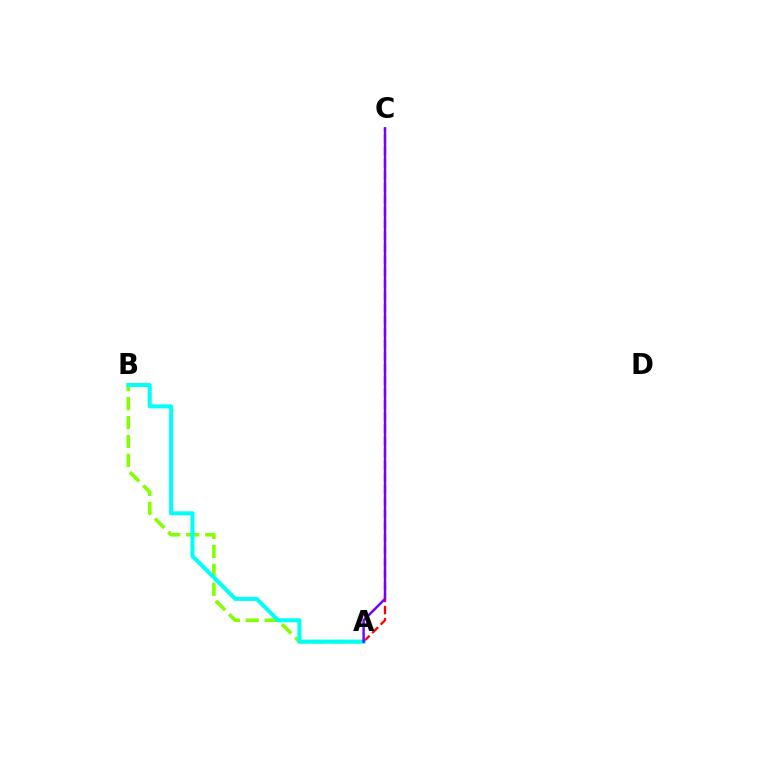{('A', 'B'): [{'color': '#84ff00', 'line_style': 'dashed', 'thickness': 2.57}, {'color': '#00fff6', 'line_style': 'solid', 'thickness': 2.9}], ('A', 'C'): [{'color': '#ff0000', 'line_style': 'dashed', 'thickness': 1.64}, {'color': '#7200ff', 'line_style': 'solid', 'thickness': 1.76}]}